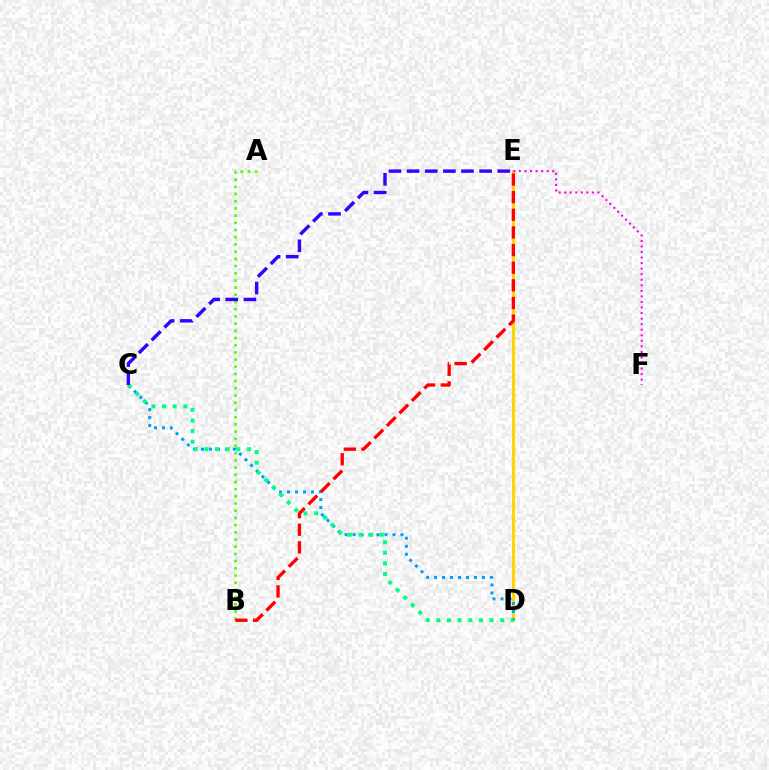{('D', 'E'): [{'color': '#ffd500', 'line_style': 'solid', 'thickness': 2.21}], ('C', 'D'): [{'color': '#009eff', 'line_style': 'dotted', 'thickness': 2.17}, {'color': '#00ff86', 'line_style': 'dotted', 'thickness': 2.89}], ('A', 'B'): [{'color': '#4fff00', 'line_style': 'dotted', 'thickness': 1.96}], ('E', 'F'): [{'color': '#ff00ed', 'line_style': 'dotted', 'thickness': 1.51}], ('C', 'E'): [{'color': '#3700ff', 'line_style': 'dashed', 'thickness': 2.46}], ('B', 'E'): [{'color': '#ff0000', 'line_style': 'dashed', 'thickness': 2.4}]}